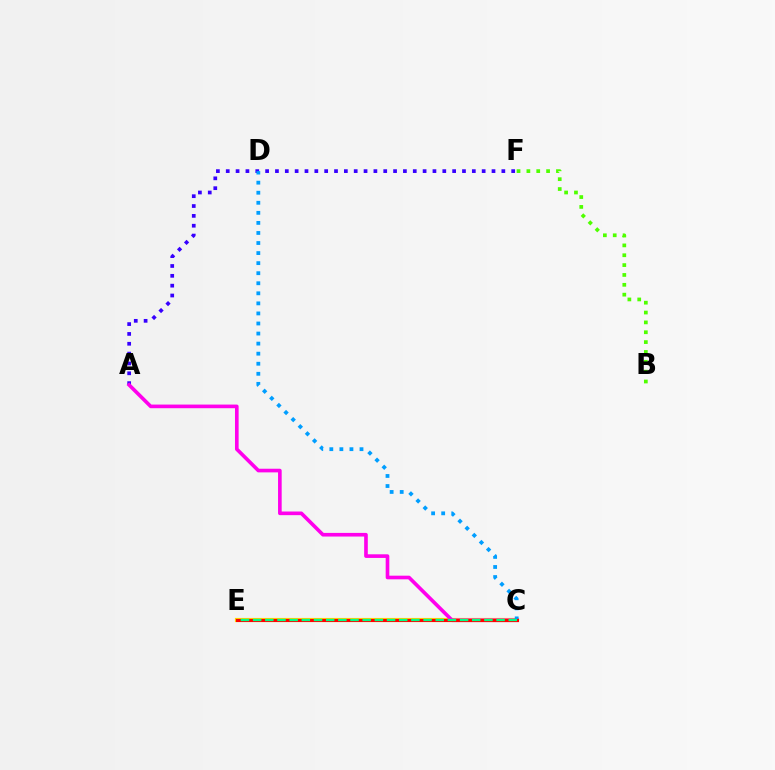{('A', 'F'): [{'color': '#3700ff', 'line_style': 'dotted', 'thickness': 2.67}], ('C', 'E'): [{'color': '#ffd500', 'line_style': 'solid', 'thickness': 2.99}, {'color': '#ff0000', 'line_style': 'solid', 'thickness': 2.21}, {'color': '#00ff86', 'line_style': 'dashed', 'thickness': 1.65}], ('A', 'C'): [{'color': '#ff00ed', 'line_style': 'solid', 'thickness': 2.62}], ('C', 'D'): [{'color': '#009eff', 'line_style': 'dotted', 'thickness': 2.73}], ('B', 'F'): [{'color': '#4fff00', 'line_style': 'dotted', 'thickness': 2.68}]}